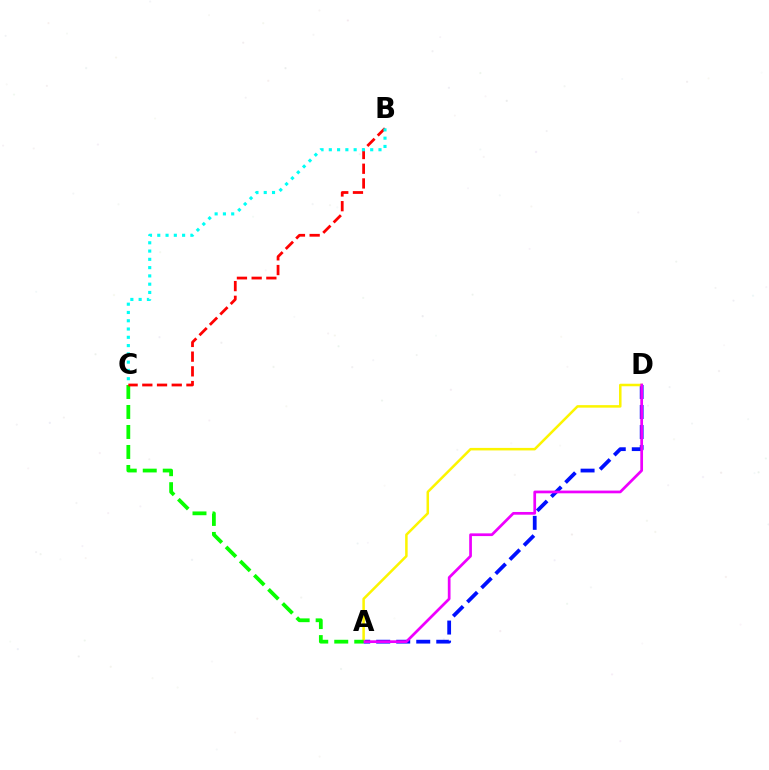{('A', 'D'): [{'color': '#0010ff', 'line_style': 'dashed', 'thickness': 2.72}, {'color': '#fcf500', 'line_style': 'solid', 'thickness': 1.81}, {'color': '#ee00ff', 'line_style': 'solid', 'thickness': 1.96}], ('A', 'C'): [{'color': '#08ff00', 'line_style': 'dashed', 'thickness': 2.72}], ('B', 'C'): [{'color': '#ff0000', 'line_style': 'dashed', 'thickness': 2.0}, {'color': '#00fff6', 'line_style': 'dotted', 'thickness': 2.25}]}